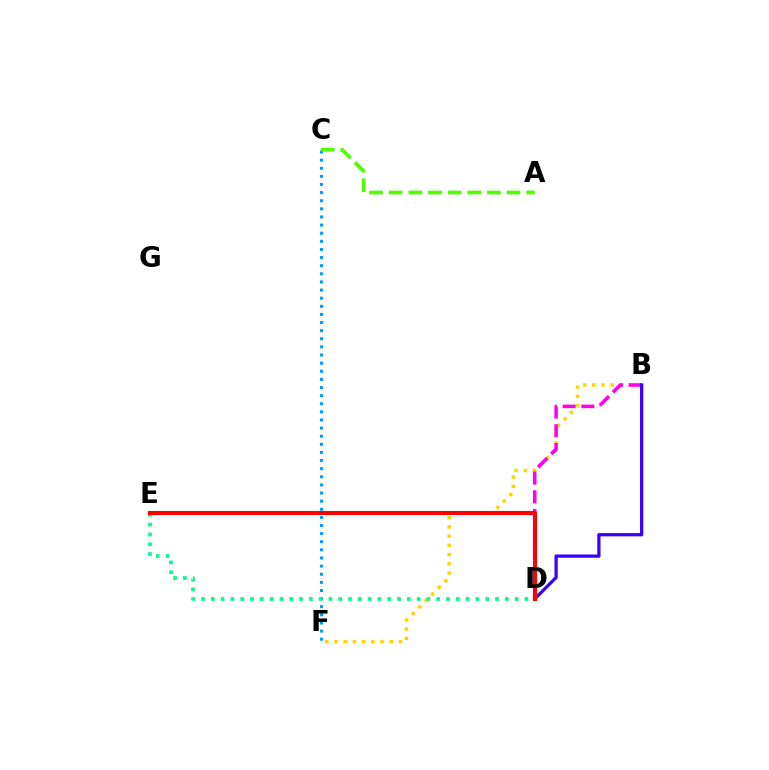{('C', 'F'): [{'color': '#009eff', 'line_style': 'dotted', 'thickness': 2.21}], ('B', 'F'): [{'color': '#ffd500', 'line_style': 'dotted', 'thickness': 2.51}], ('B', 'D'): [{'color': '#ff00ed', 'line_style': 'dashed', 'thickness': 2.54}, {'color': '#3700ff', 'line_style': 'solid', 'thickness': 2.34}], ('D', 'E'): [{'color': '#00ff86', 'line_style': 'dotted', 'thickness': 2.66}, {'color': '#ff0000', 'line_style': 'solid', 'thickness': 2.94}], ('A', 'C'): [{'color': '#4fff00', 'line_style': 'dashed', 'thickness': 2.67}]}